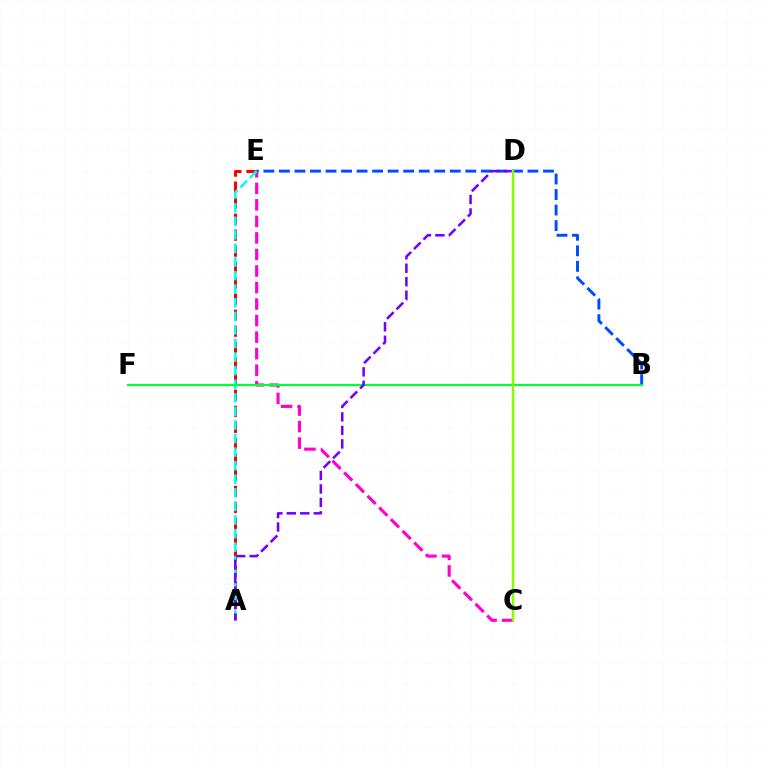{('C', 'E'): [{'color': '#ff00cf', 'line_style': 'dashed', 'thickness': 2.25}], ('A', 'E'): [{'color': '#ff0000', 'line_style': 'dashed', 'thickness': 2.18}, {'color': '#00fff6', 'line_style': 'dashed', 'thickness': 1.84}], ('B', 'E'): [{'color': '#004bff', 'line_style': 'dashed', 'thickness': 2.11}], ('B', 'F'): [{'color': '#00ff39', 'line_style': 'solid', 'thickness': 1.58}], ('C', 'D'): [{'color': '#ffbd00', 'line_style': 'solid', 'thickness': 1.54}, {'color': '#84ff00', 'line_style': 'solid', 'thickness': 1.76}], ('A', 'D'): [{'color': '#7200ff', 'line_style': 'dashed', 'thickness': 1.83}]}